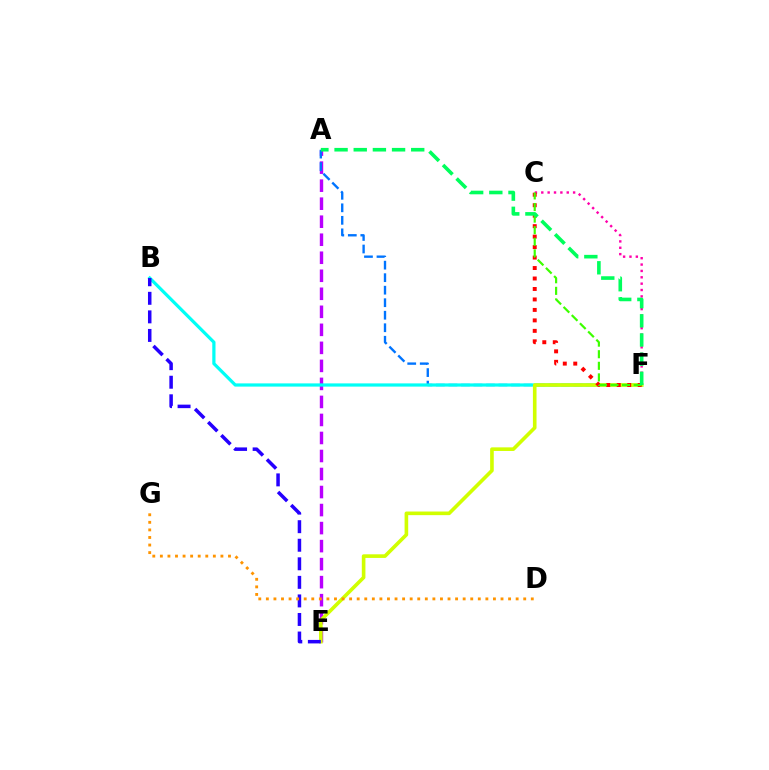{('C', 'F'): [{'color': '#ff00ac', 'line_style': 'dotted', 'thickness': 1.73}, {'color': '#ff0000', 'line_style': 'dotted', 'thickness': 2.84}, {'color': '#3dff00', 'line_style': 'dashed', 'thickness': 1.57}], ('A', 'E'): [{'color': '#b900ff', 'line_style': 'dashed', 'thickness': 2.45}], ('A', 'F'): [{'color': '#0074ff', 'line_style': 'dashed', 'thickness': 1.7}, {'color': '#00ff5c', 'line_style': 'dashed', 'thickness': 2.6}], ('B', 'F'): [{'color': '#00fff6', 'line_style': 'solid', 'thickness': 2.32}], ('E', 'F'): [{'color': '#d1ff00', 'line_style': 'solid', 'thickness': 2.61}], ('B', 'E'): [{'color': '#2500ff', 'line_style': 'dashed', 'thickness': 2.52}], ('D', 'G'): [{'color': '#ff9400', 'line_style': 'dotted', 'thickness': 2.06}]}